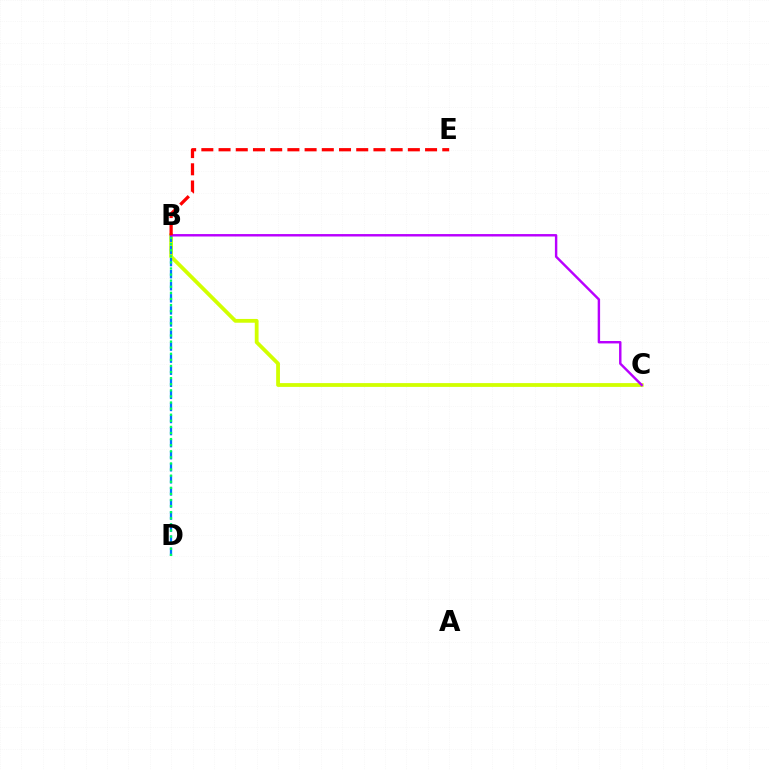{('B', 'C'): [{'color': '#d1ff00', 'line_style': 'solid', 'thickness': 2.73}, {'color': '#b900ff', 'line_style': 'solid', 'thickness': 1.75}], ('B', 'D'): [{'color': '#0074ff', 'line_style': 'dashed', 'thickness': 1.64}, {'color': '#00ff5c', 'line_style': 'dotted', 'thickness': 1.66}], ('B', 'E'): [{'color': '#ff0000', 'line_style': 'dashed', 'thickness': 2.34}]}